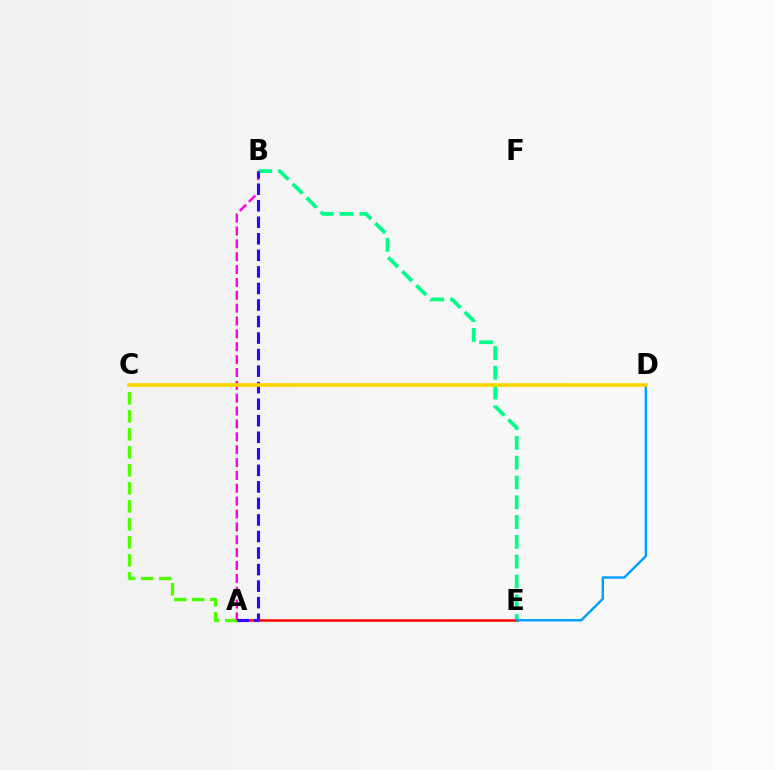{('B', 'E'): [{'color': '#00ff86', 'line_style': 'dashed', 'thickness': 2.69}], ('A', 'E'): [{'color': '#ff0000', 'line_style': 'solid', 'thickness': 1.81}], ('A', 'C'): [{'color': '#4fff00', 'line_style': 'dashed', 'thickness': 2.44}], ('D', 'E'): [{'color': '#009eff', 'line_style': 'solid', 'thickness': 1.73}], ('A', 'B'): [{'color': '#ff00ed', 'line_style': 'dashed', 'thickness': 1.75}, {'color': '#3700ff', 'line_style': 'dashed', 'thickness': 2.25}], ('C', 'D'): [{'color': '#ffd500', 'line_style': 'solid', 'thickness': 2.64}]}